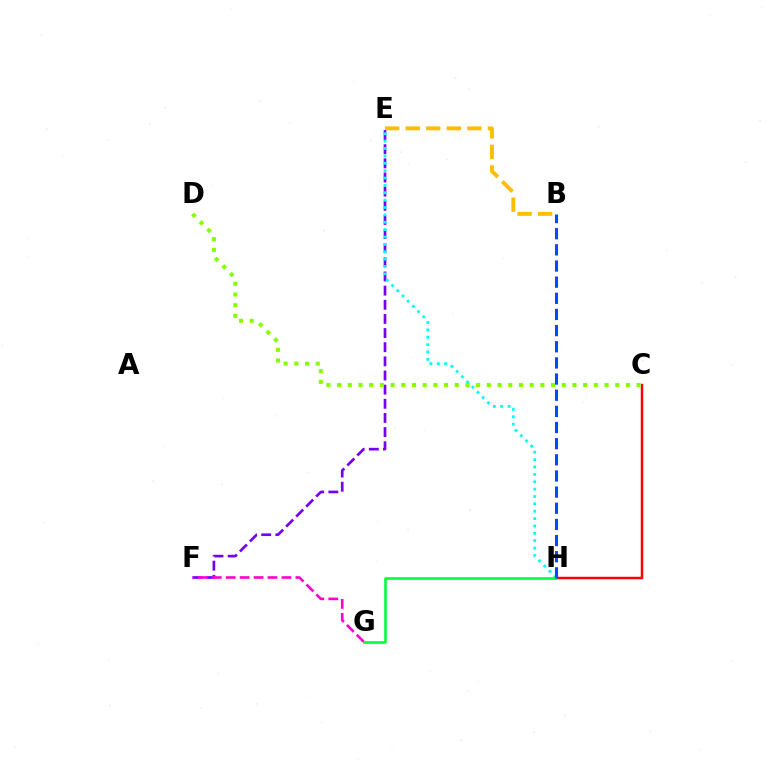{('B', 'E'): [{'color': '#ffbd00', 'line_style': 'dashed', 'thickness': 2.79}], ('E', 'F'): [{'color': '#7200ff', 'line_style': 'dashed', 'thickness': 1.92}], ('C', 'H'): [{'color': '#ff0000', 'line_style': 'solid', 'thickness': 1.79}], ('C', 'D'): [{'color': '#84ff00', 'line_style': 'dotted', 'thickness': 2.91}], ('E', 'H'): [{'color': '#00fff6', 'line_style': 'dotted', 'thickness': 2.0}], ('G', 'H'): [{'color': '#00ff39', 'line_style': 'solid', 'thickness': 1.87}], ('F', 'G'): [{'color': '#ff00cf', 'line_style': 'dashed', 'thickness': 1.89}], ('B', 'H'): [{'color': '#004bff', 'line_style': 'dashed', 'thickness': 2.19}]}